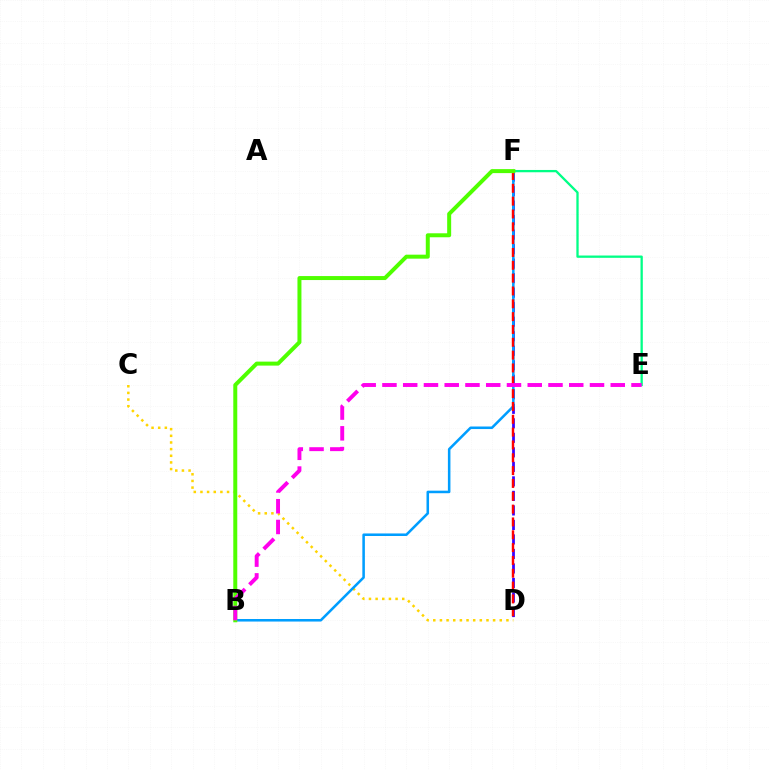{('D', 'F'): [{'color': '#3700ff', 'line_style': 'dashed', 'thickness': 1.97}, {'color': '#ff0000', 'line_style': 'dashed', 'thickness': 1.74}], ('C', 'D'): [{'color': '#ffd500', 'line_style': 'dotted', 'thickness': 1.81}], ('E', 'F'): [{'color': '#00ff86', 'line_style': 'solid', 'thickness': 1.65}], ('B', 'F'): [{'color': '#009eff', 'line_style': 'solid', 'thickness': 1.83}, {'color': '#4fff00', 'line_style': 'solid', 'thickness': 2.87}], ('B', 'E'): [{'color': '#ff00ed', 'line_style': 'dashed', 'thickness': 2.82}]}